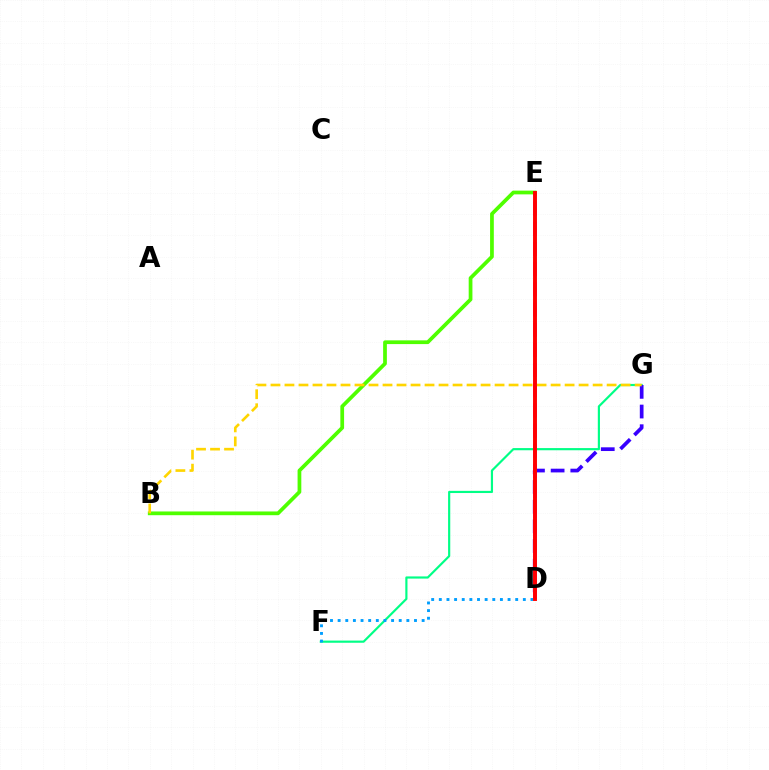{('F', 'G'): [{'color': '#00ff86', 'line_style': 'solid', 'thickness': 1.56}], ('D', 'G'): [{'color': '#3700ff', 'line_style': 'dashed', 'thickness': 2.67}], ('D', 'E'): [{'color': '#ff00ed', 'line_style': 'dashed', 'thickness': 2.74}, {'color': '#ff0000', 'line_style': 'solid', 'thickness': 2.82}], ('D', 'F'): [{'color': '#009eff', 'line_style': 'dotted', 'thickness': 2.07}], ('B', 'E'): [{'color': '#4fff00', 'line_style': 'solid', 'thickness': 2.69}], ('B', 'G'): [{'color': '#ffd500', 'line_style': 'dashed', 'thickness': 1.9}]}